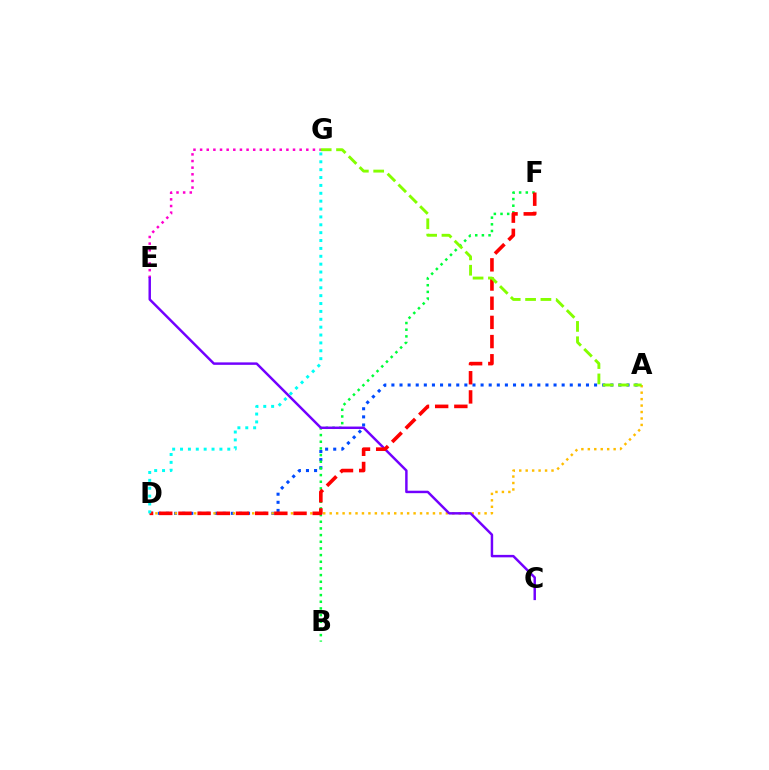{('A', 'D'): [{'color': '#004bff', 'line_style': 'dotted', 'thickness': 2.2}, {'color': '#ffbd00', 'line_style': 'dotted', 'thickness': 1.75}], ('B', 'F'): [{'color': '#00ff39', 'line_style': 'dotted', 'thickness': 1.81}], ('E', 'G'): [{'color': '#ff00cf', 'line_style': 'dotted', 'thickness': 1.8}], ('C', 'E'): [{'color': '#7200ff', 'line_style': 'solid', 'thickness': 1.77}], ('D', 'F'): [{'color': '#ff0000', 'line_style': 'dashed', 'thickness': 2.61}], ('A', 'G'): [{'color': '#84ff00', 'line_style': 'dashed', 'thickness': 2.08}], ('D', 'G'): [{'color': '#00fff6', 'line_style': 'dotted', 'thickness': 2.14}]}